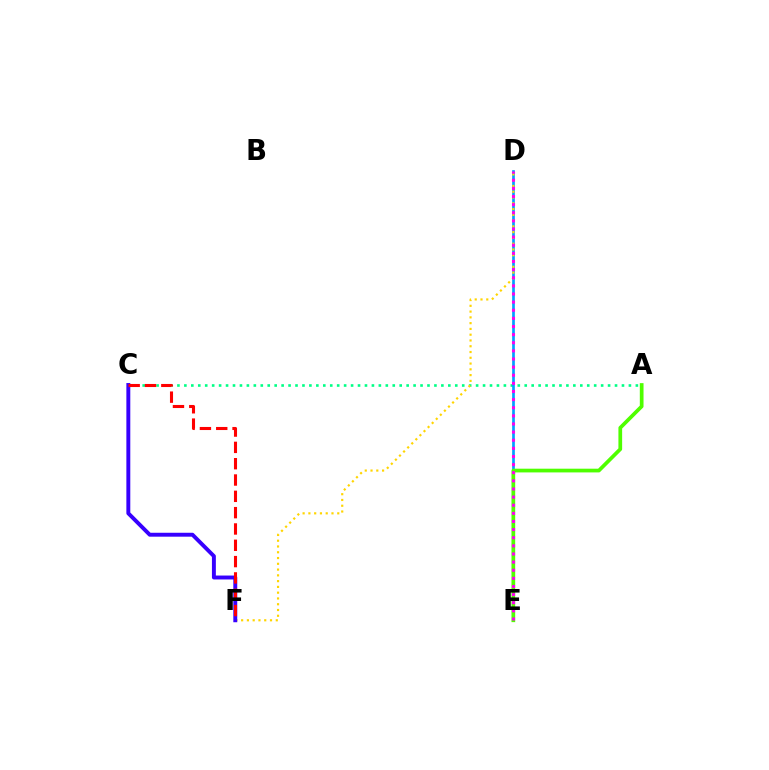{('A', 'C'): [{'color': '#00ff86', 'line_style': 'dotted', 'thickness': 1.89}], ('D', 'E'): [{'color': '#009eff', 'line_style': 'solid', 'thickness': 1.92}, {'color': '#ff00ed', 'line_style': 'dotted', 'thickness': 2.21}], ('A', 'E'): [{'color': '#4fff00', 'line_style': 'solid', 'thickness': 2.68}], ('D', 'F'): [{'color': '#ffd500', 'line_style': 'dotted', 'thickness': 1.57}], ('C', 'F'): [{'color': '#3700ff', 'line_style': 'solid', 'thickness': 2.82}, {'color': '#ff0000', 'line_style': 'dashed', 'thickness': 2.22}]}